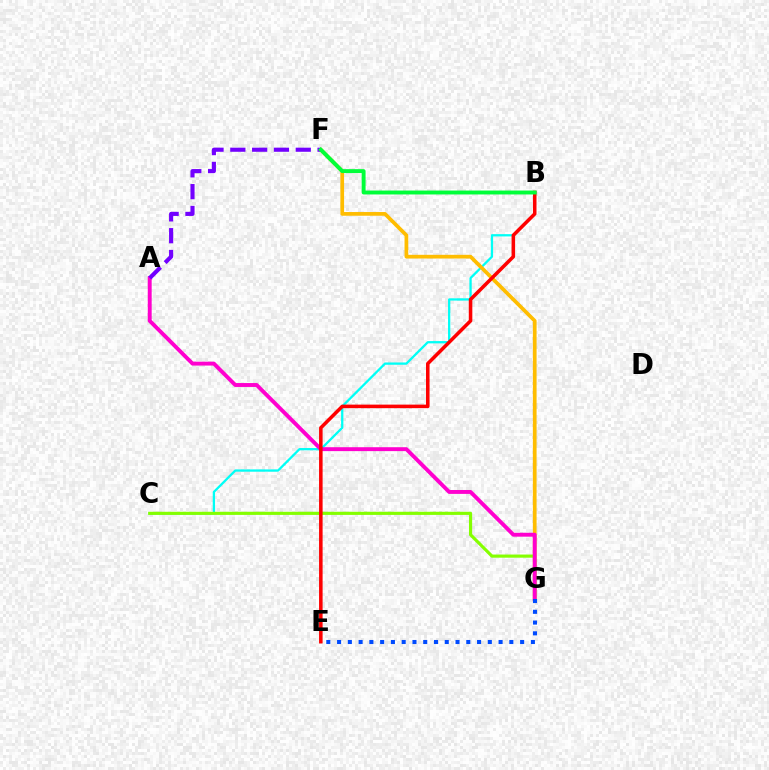{('B', 'C'): [{'color': '#00fff6', 'line_style': 'solid', 'thickness': 1.64}], ('F', 'G'): [{'color': '#ffbd00', 'line_style': 'solid', 'thickness': 2.67}], ('C', 'G'): [{'color': '#84ff00', 'line_style': 'solid', 'thickness': 2.27}], ('A', 'G'): [{'color': '#ff00cf', 'line_style': 'solid', 'thickness': 2.81}], ('E', 'G'): [{'color': '#004bff', 'line_style': 'dotted', 'thickness': 2.93}], ('B', 'E'): [{'color': '#ff0000', 'line_style': 'solid', 'thickness': 2.55}], ('A', 'F'): [{'color': '#7200ff', 'line_style': 'dashed', 'thickness': 2.96}], ('B', 'F'): [{'color': '#00ff39', 'line_style': 'solid', 'thickness': 2.82}]}